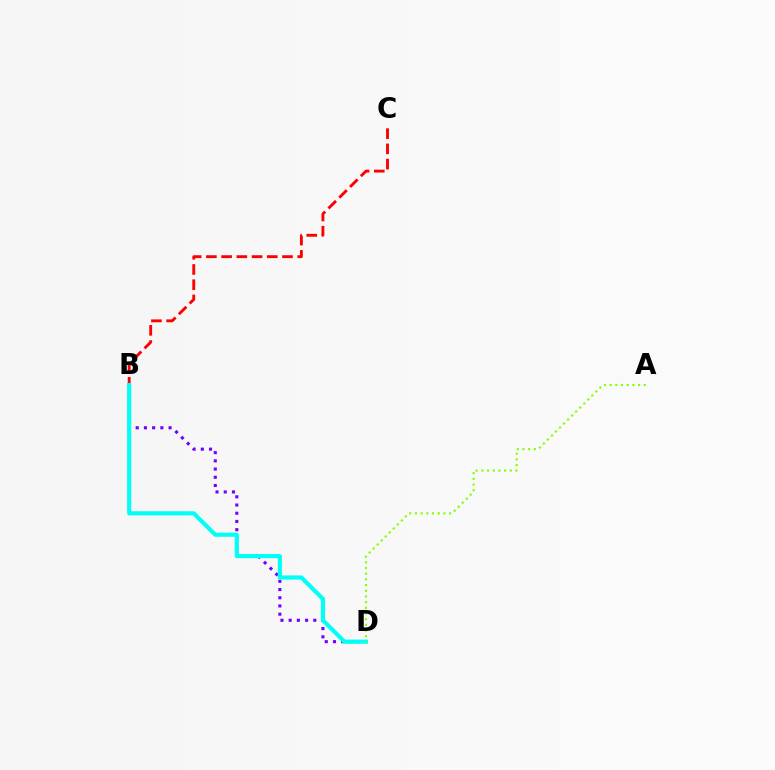{('B', 'C'): [{'color': '#ff0000', 'line_style': 'dashed', 'thickness': 2.07}], ('B', 'D'): [{'color': '#7200ff', 'line_style': 'dotted', 'thickness': 2.23}, {'color': '#00fff6', 'line_style': 'solid', 'thickness': 2.97}], ('A', 'D'): [{'color': '#84ff00', 'line_style': 'dotted', 'thickness': 1.54}]}